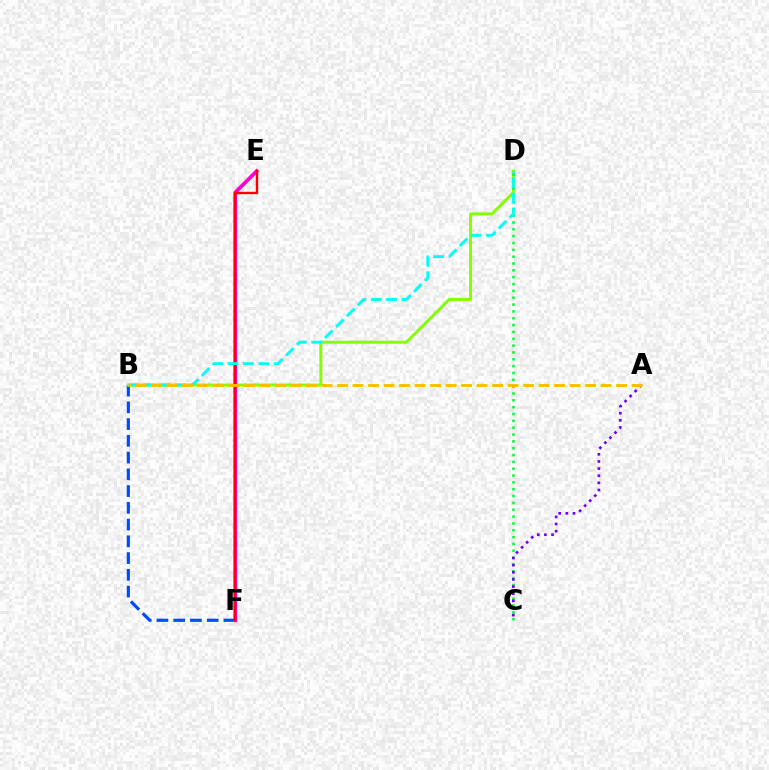{('B', 'F'): [{'color': '#004bff', 'line_style': 'dashed', 'thickness': 2.28}], ('B', 'D'): [{'color': '#84ff00', 'line_style': 'solid', 'thickness': 2.11}, {'color': '#00fff6', 'line_style': 'dashed', 'thickness': 2.1}], ('E', 'F'): [{'color': '#ff00cf', 'line_style': 'solid', 'thickness': 2.69}, {'color': '#ff0000', 'line_style': 'solid', 'thickness': 1.72}], ('C', 'D'): [{'color': '#00ff39', 'line_style': 'dotted', 'thickness': 1.86}], ('A', 'C'): [{'color': '#7200ff', 'line_style': 'dotted', 'thickness': 1.94}], ('A', 'B'): [{'color': '#ffbd00', 'line_style': 'dashed', 'thickness': 2.11}]}